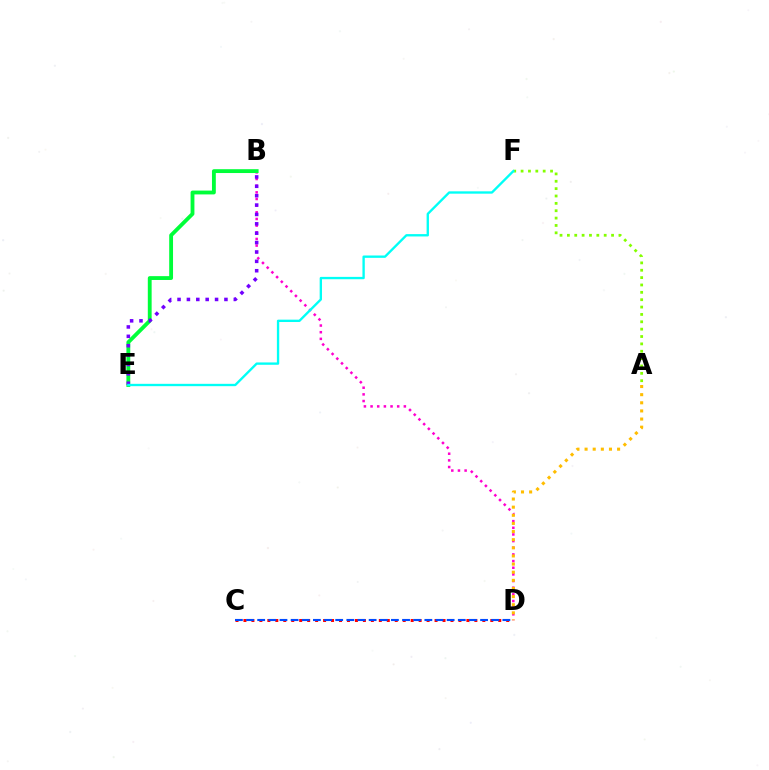{('B', 'D'): [{'color': '#ff00cf', 'line_style': 'dotted', 'thickness': 1.81}], ('B', 'E'): [{'color': '#00ff39', 'line_style': 'solid', 'thickness': 2.76}, {'color': '#7200ff', 'line_style': 'dotted', 'thickness': 2.55}], ('A', 'F'): [{'color': '#84ff00', 'line_style': 'dotted', 'thickness': 2.0}], ('C', 'D'): [{'color': '#ff0000', 'line_style': 'dotted', 'thickness': 2.16}, {'color': '#004bff', 'line_style': 'dashed', 'thickness': 1.51}], ('A', 'D'): [{'color': '#ffbd00', 'line_style': 'dotted', 'thickness': 2.21}], ('E', 'F'): [{'color': '#00fff6', 'line_style': 'solid', 'thickness': 1.69}]}